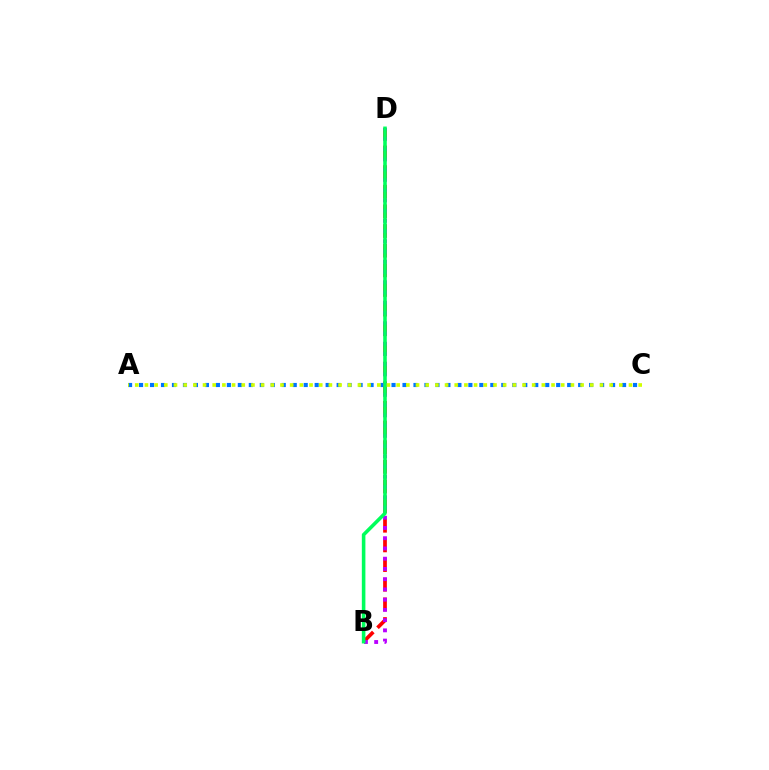{('A', 'C'): [{'color': '#0074ff', 'line_style': 'dotted', 'thickness': 2.98}, {'color': '#d1ff00', 'line_style': 'dotted', 'thickness': 2.63}], ('B', 'D'): [{'color': '#ff0000', 'line_style': 'dashed', 'thickness': 2.67}, {'color': '#b900ff', 'line_style': 'dotted', 'thickness': 2.78}, {'color': '#00ff5c', 'line_style': 'solid', 'thickness': 2.57}]}